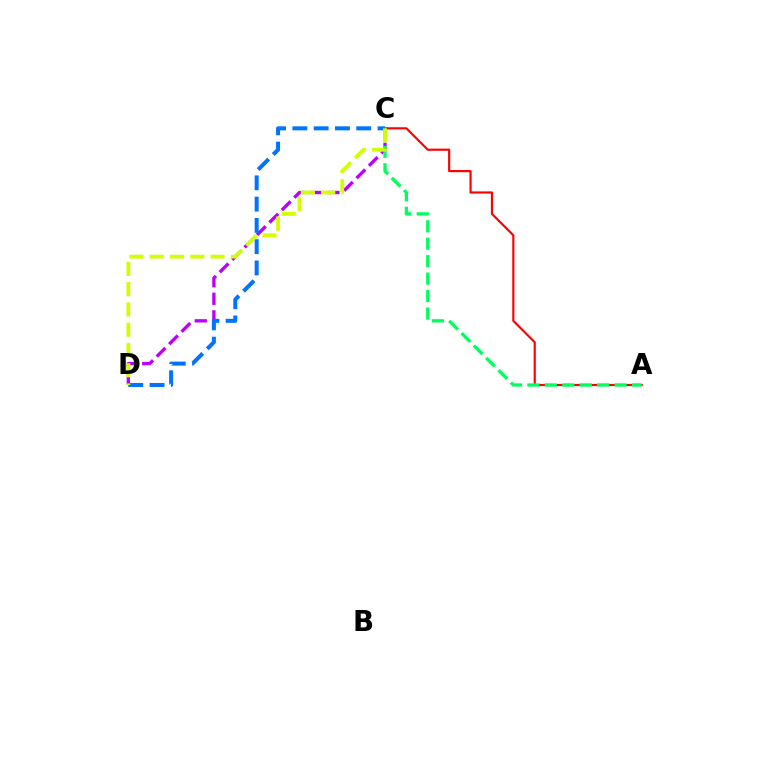{('C', 'D'): [{'color': '#b900ff', 'line_style': 'dashed', 'thickness': 2.39}, {'color': '#0074ff', 'line_style': 'dashed', 'thickness': 2.89}, {'color': '#d1ff00', 'line_style': 'dashed', 'thickness': 2.76}], ('A', 'C'): [{'color': '#ff0000', 'line_style': 'solid', 'thickness': 1.56}, {'color': '#00ff5c', 'line_style': 'dashed', 'thickness': 2.37}]}